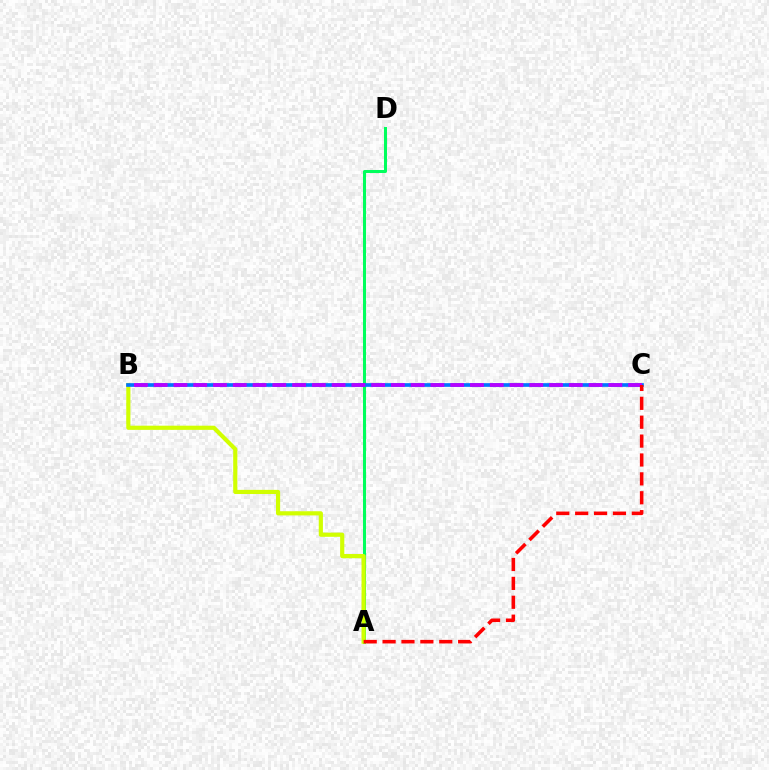{('A', 'D'): [{'color': '#00ff5c', 'line_style': 'solid', 'thickness': 2.18}], ('A', 'B'): [{'color': '#d1ff00', 'line_style': 'solid', 'thickness': 3.0}], ('B', 'C'): [{'color': '#0074ff', 'line_style': 'solid', 'thickness': 2.65}, {'color': '#b900ff', 'line_style': 'dashed', 'thickness': 2.69}], ('A', 'C'): [{'color': '#ff0000', 'line_style': 'dashed', 'thickness': 2.57}]}